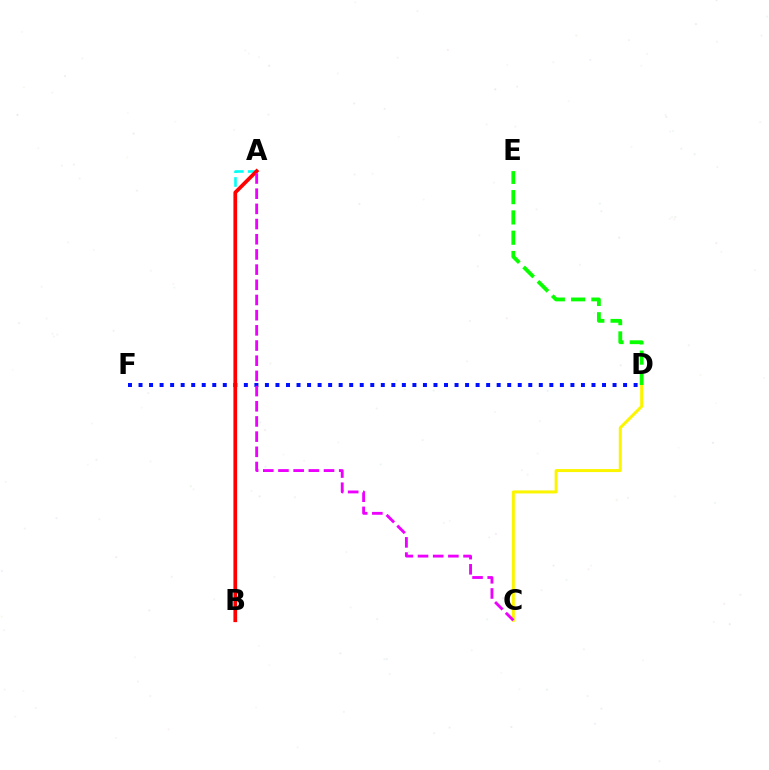{('A', 'B'): [{'color': '#00fff6', 'line_style': 'dashed', 'thickness': 1.88}, {'color': '#ff0000', 'line_style': 'solid', 'thickness': 2.68}], ('C', 'D'): [{'color': '#fcf500', 'line_style': 'solid', 'thickness': 2.17}], ('D', 'F'): [{'color': '#0010ff', 'line_style': 'dotted', 'thickness': 2.86}], ('A', 'C'): [{'color': '#ee00ff', 'line_style': 'dashed', 'thickness': 2.06}], ('D', 'E'): [{'color': '#08ff00', 'line_style': 'dashed', 'thickness': 2.76}]}